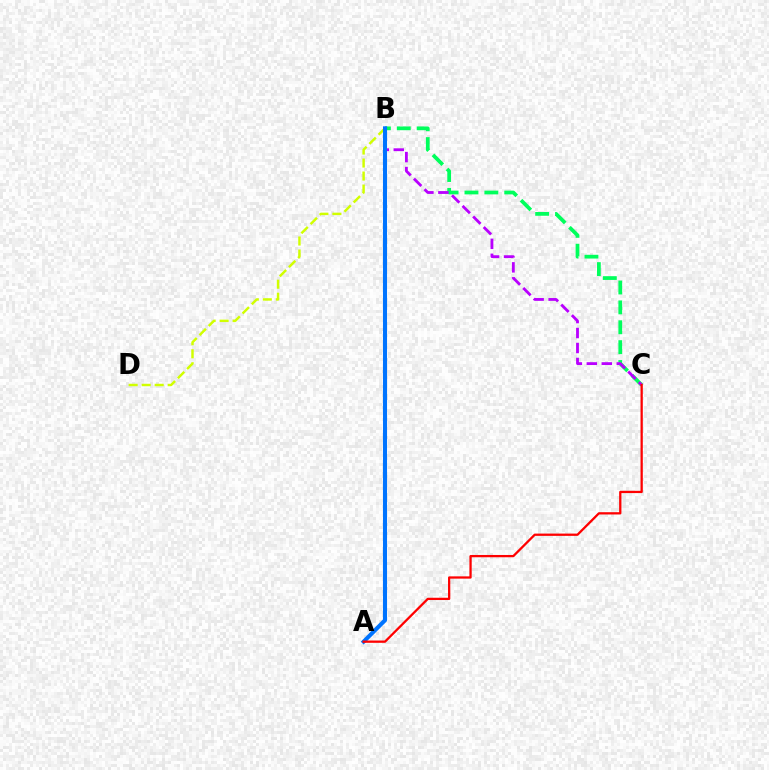{('B', 'C'): [{'color': '#00ff5c', 'line_style': 'dashed', 'thickness': 2.7}, {'color': '#b900ff', 'line_style': 'dashed', 'thickness': 2.03}], ('B', 'D'): [{'color': '#d1ff00', 'line_style': 'dashed', 'thickness': 1.77}], ('A', 'B'): [{'color': '#0074ff', 'line_style': 'solid', 'thickness': 2.92}], ('A', 'C'): [{'color': '#ff0000', 'line_style': 'solid', 'thickness': 1.64}]}